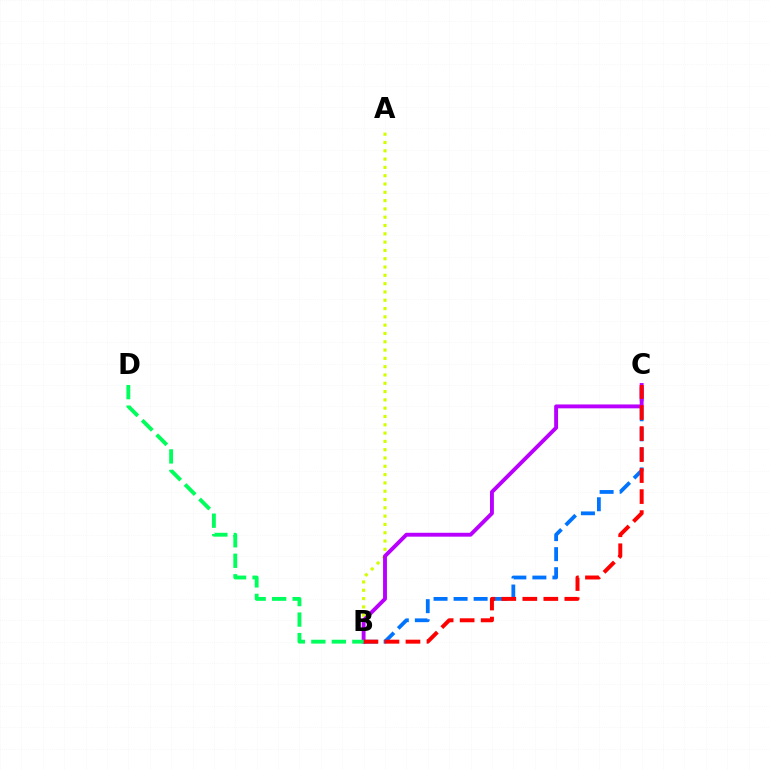{('B', 'C'): [{'color': '#0074ff', 'line_style': 'dashed', 'thickness': 2.72}, {'color': '#b900ff', 'line_style': 'solid', 'thickness': 2.8}, {'color': '#ff0000', 'line_style': 'dashed', 'thickness': 2.85}], ('A', 'B'): [{'color': '#d1ff00', 'line_style': 'dotted', 'thickness': 2.26}], ('B', 'D'): [{'color': '#00ff5c', 'line_style': 'dashed', 'thickness': 2.78}]}